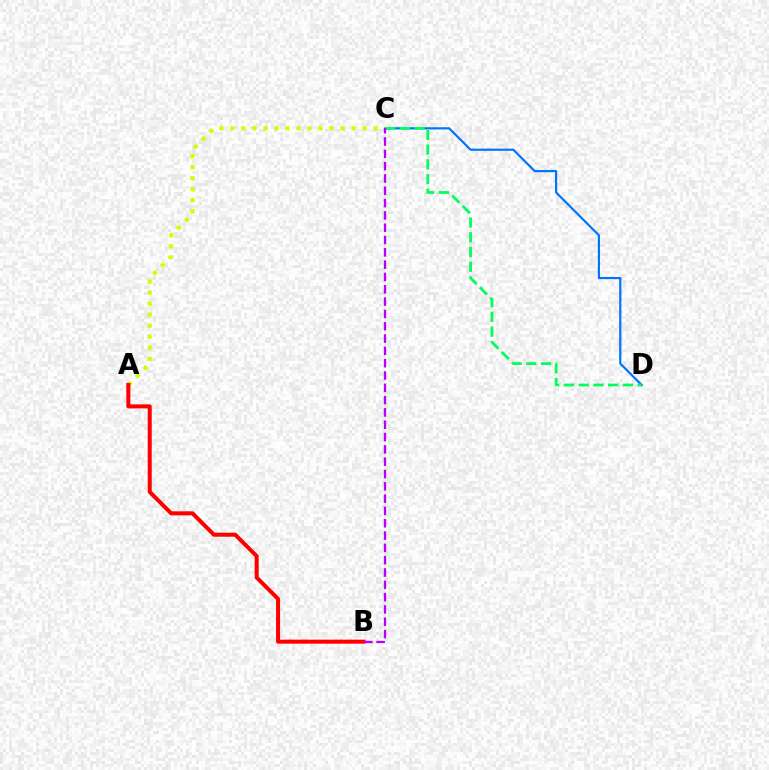{('C', 'D'): [{'color': '#0074ff', 'line_style': 'solid', 'thickness': 1.57}, {'color': '#00ff5c', 'line_style': 'dashed', 'thickness': 2.0}], ('A', 'C'): [{'color': '#d1ff00', 'line_style': 'dotted', 'thickness': 2.99}], ('A', 'B'): [{'color': '#ff0000', 'line_style': 'solid', 'thickness': 2.89}], ('B', 'C'): [{'color': '#b900ff', 'line_style': 'dashed', 'thickness': 1.67}]}